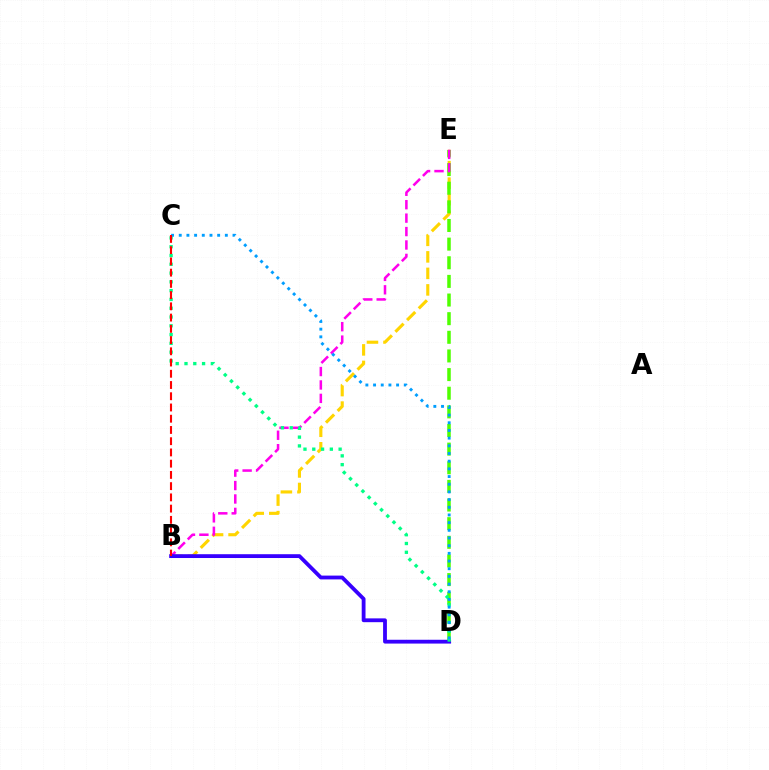{('B', 'E'): [{'color': '#ffd500', 'line_style': 'dashed', 'thickness': 2.24}, {'color': '#ff00ed', 'line_style': 'dashed', 'thickness': 1.82}], ('D', 'E'): [{'color': '#4fff00', 'line_style': 'dashed', 'thickness': 2.53}], ('B', 'D'): [{'color': '#3700ff', 'line_style': 'solid', 'thickness': 2.75}], ('C', 'D'): [{'color': '#00ff86', 'line_style': 'dotted', 'thickness': 2.39}, {'color': '#009eff', 'line_style': 'dotted', 'thickness': 2.09}], ('B', 'C'): [{'color': '#ff0000', 'line_style': 'dashed', 'thickness': 1.53}]}